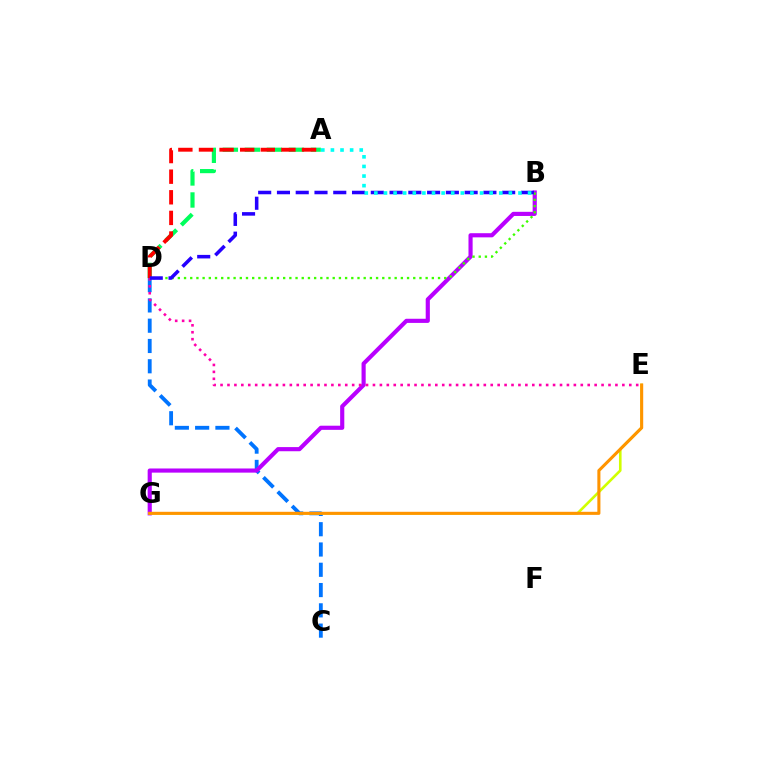{('C', 'D'): [{'color': '#0074ff', 'line_style': 'dashed', 'thickness': 2.76}], ('B', 'G'): [{'color': '#b900ff', 'line_style': 'solid', 'thickness': 2.98}], ('E', 'G'): [{'color': '#d1ff00', 'line_style': 'solid', 'thickness': 1.88}, {'color': '#ff9400', 'line_style': 'solid', 'thickness': 2.21}], ('A', 'D'): [{'color': '#00ff5c', 'line_style': 'dashed', 'thickness': 2.99}, {'color': '#ff0000', 'line_style': 'dashed', 'thickness': 2.8}], ('D', 'E'): [{'color': '#ff00ac', 'line_style': 'dotted', 'thickness': 1.88}], ('B', 'D'): [{'color': '#3dff00', 'line_style': 'dotted', 'thickness': 1.68}, {'color': '#2500ff', 'line_style': 'dashed', 'thickness': 2.55}], ('A', 'B'): [{'color': '#00fff6', 'line_style': 'dotted', 'thickness': 2.61}]}